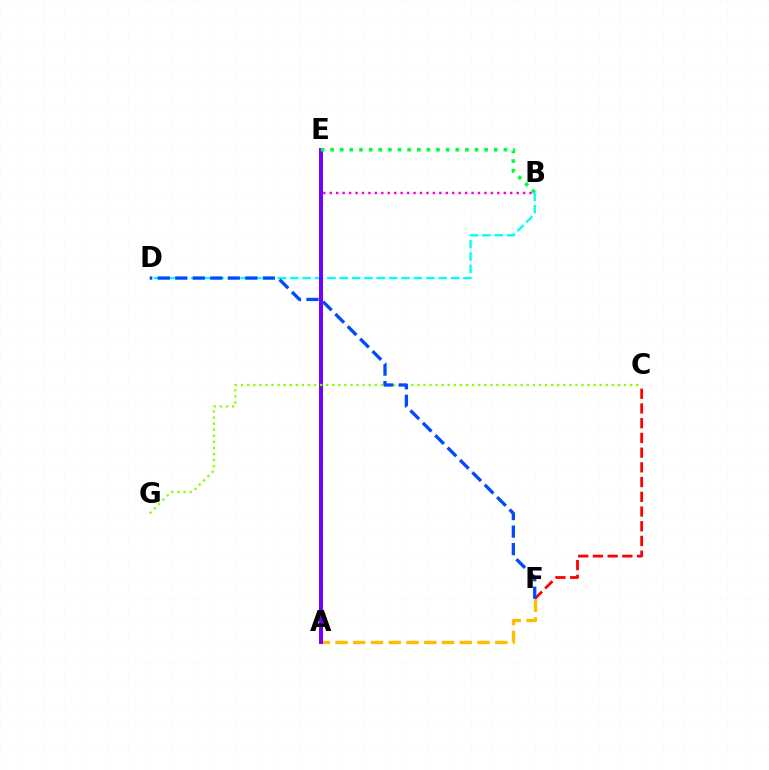{('B', 'E'): [{'color': '#ff00cf', 'line_style': 'dotted', 'thickness': 1.75}, {'color': '#00ff39', 'line_style': 'dotted', 'thickness': 2.62}], ('B', 'D'): [{'color': '#00fff6', 'line_style': 'dashed', 'thickness': 1.68}], ('C', 'F'): [{'color': '#ff0000', 'line_style': 'dashed', 'thickness': 2.0}], ('A', 'F'): [{'color': '#ffbd00', 'line_style': 'dashed', 'thickness': 2.41}], ('A', 'E'): [{'color': '#7200ff', 'line_style': 'solid', 'thickness': 2.84}], ('C', 'G'): [{'color': '#84ff00', 'line_style': 'dotted', 'thickness': 1.65}], ('D', 'F'): [{'color': '#004bff', 'line_style': 'dashed', 'thickness': 2.38}]}